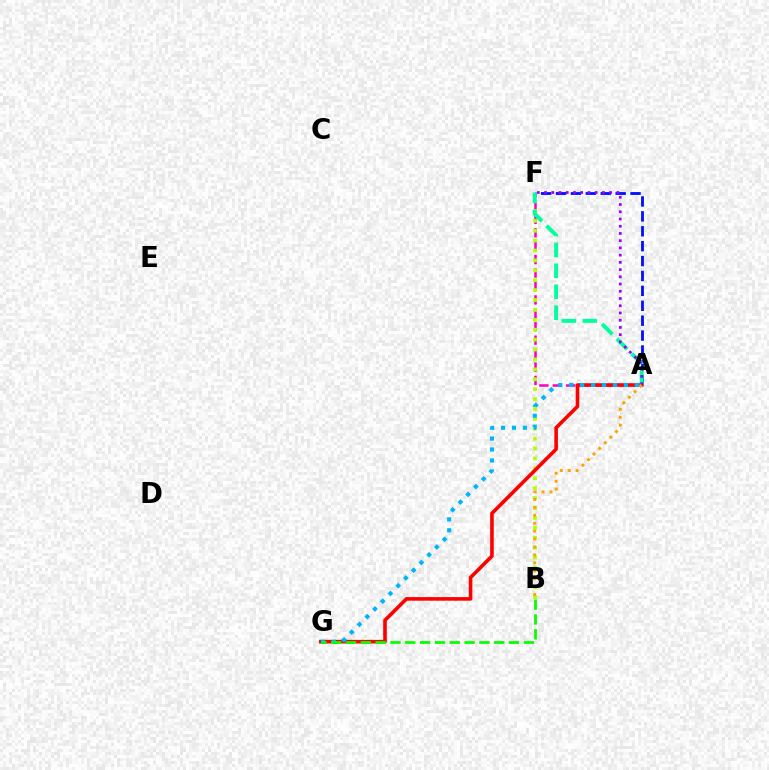{('A', 'F'): [{'color': '#0010ff', 'line_style': 'dashed', 'thickness': 2.02}, {'color': '#ff00bd', 'line_style': 'dashed', 'thickness': 1.82}, {'color': '#00ff9d', 'line_style': 'dashed', 'thickness': 2.84}, {'color': '#9b00ff', 'line_style': 'dotted', 'thickness': 1.96}], ('B', 'F'): [{'color': '#b3ff00', 'line_style': 'dotted', 'thickness': 2.69}], ('A', 'G'): [{'color': '#ff0000', 'line_style': 'solid', 'thickness': 2.6}, {'color': '#00b5ff', 'line_style': 'dotted', 'thickness': 2.97}], ('B', 'G'): [{'color': '#08ff00', 'line_style': 'dashed', 'thickness': 2.01}], ('A', 'B'): [{'color': '#ffa500', 'line_style': 'dotted', 'thickness': 2.15}]}